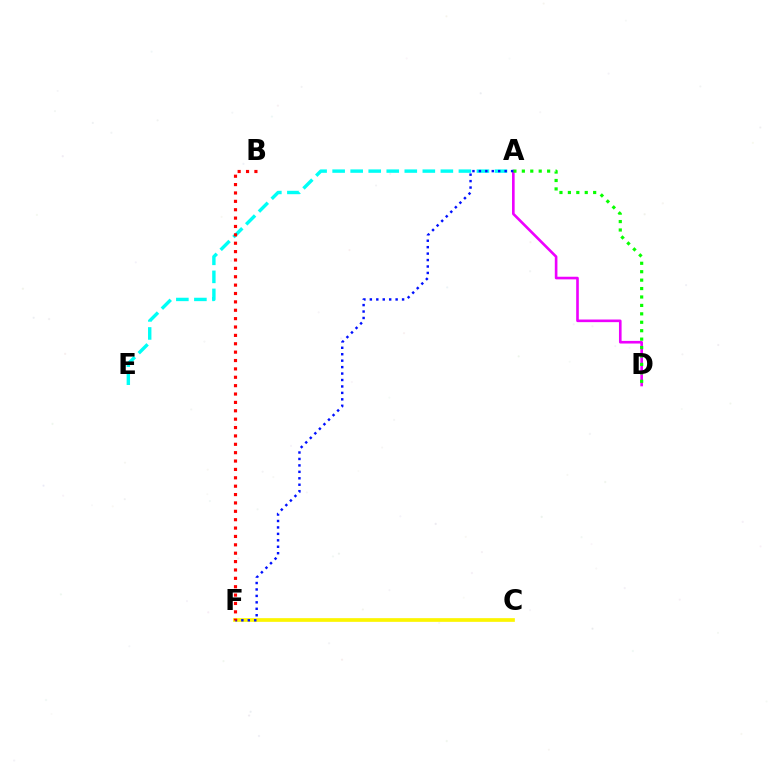{('A', 'E'): [{'color': '#00fff6', 'line_style': 'dashed', 'thickness': 2.45}], ('C', 'F'): [{'color': '#fcf500', 'line_style': 'solid', 'thickness': 2.66}], ('A', 'D'): [{'color': '#ee00ff', 'line_style': 'solid', 'thickness': 1.89}, {'color': '#08ff00', 'line_style': 'dotted', 'thickness': 2.29}], ('A', 'F'): [{'color': '#0010ff', 'line_style': 'dotted', 'thickness': 1.75}], ('B', 'F'): [{'color': '#ff0000', 'line_style': 'dotted', 'thickness': 2.28}]}